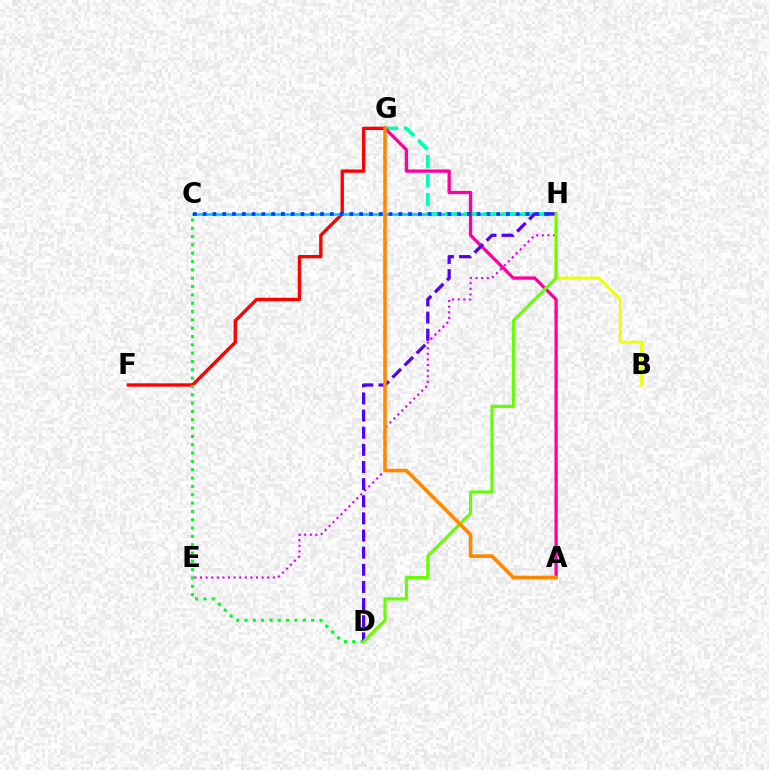{('E', 'H'): [{'color': '#d600ff', 'line_style': 'dotted', 'thickness': 1.52}], ('F', 'G'): [{'color': '#ff0000', 'line_style': 'solid', 'thickness': 2.42}], ('C', 'H'): [{'color': '#00c7ff', 'line_style': 'solid', 'thickness': 1.91}, {'color': '#003fff', 'line_style': 'dotted', 'thickness': 2.66}], ('C', 'D'): [{'color': '#00ff27', 'line_style': 'dotted', 'thickness': 2.26}], ('B', 'H'): [{'color': '#eeff00', 'line_style': 'solid', 'thickness': 2.12}], ('G', 'H'): [{'color': '#00ffaf', 'line_style': 'dashed', 'thickness': 2.58}], ('A', 'G'): [{'color': '#ff00a0', 'line_style': 'solid', 'thickness': 2.38}, {'color': '#ff8800', 'line_style': 'solid', 'thickness': 2.58}], ('D', 'H'): [{'color': '#4f00ff', 'line_style': 'dashed', 'thickness': 2.33}, {'color': '#66ff00', 'line_style': 'solid', 'thickness': 2.23}]}